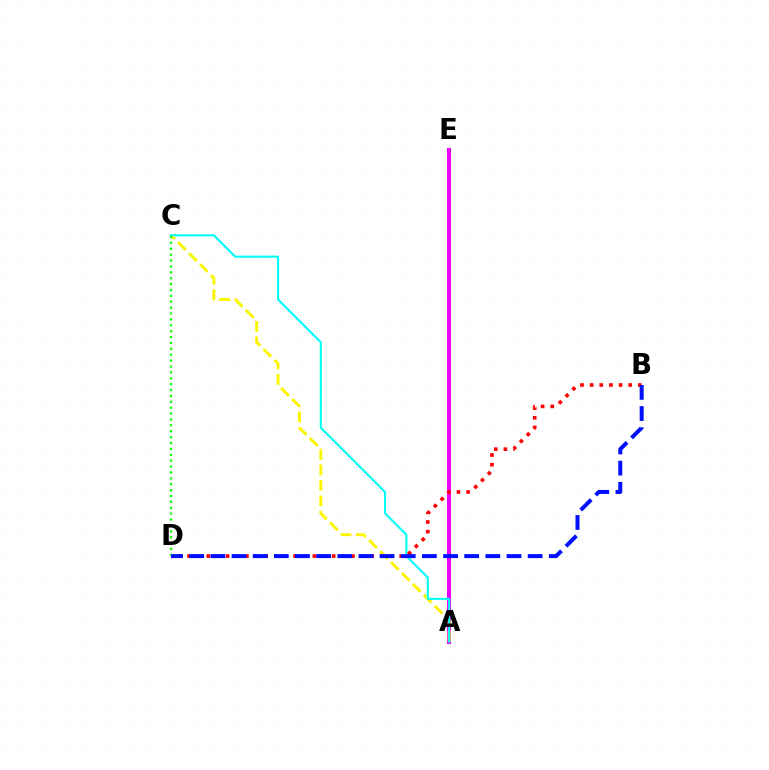{('A', 'E'): [{'color': '#ee00ff', 'line_style': 'solid', 'thickness': 2.9}], ('A', 'C'): [{'color': '#fcf500', 'line_style': 'dashed', 'thickness': 2.1}, {'color': '#00fff6', 'line_style': 'solid', 'thickness': 1.5}], ('B', 'D'): [{'color': '#ff0000', 'line_style': 'dotted', 'thickness': 2.62}, {'color': '#0010ff', 'line_style': 'dashed', 'thickness': 2.87}], ('C', 'D'): [{'color': '#08ff00', 'line_style': 'dotted', 'thickness': 1.6}]}